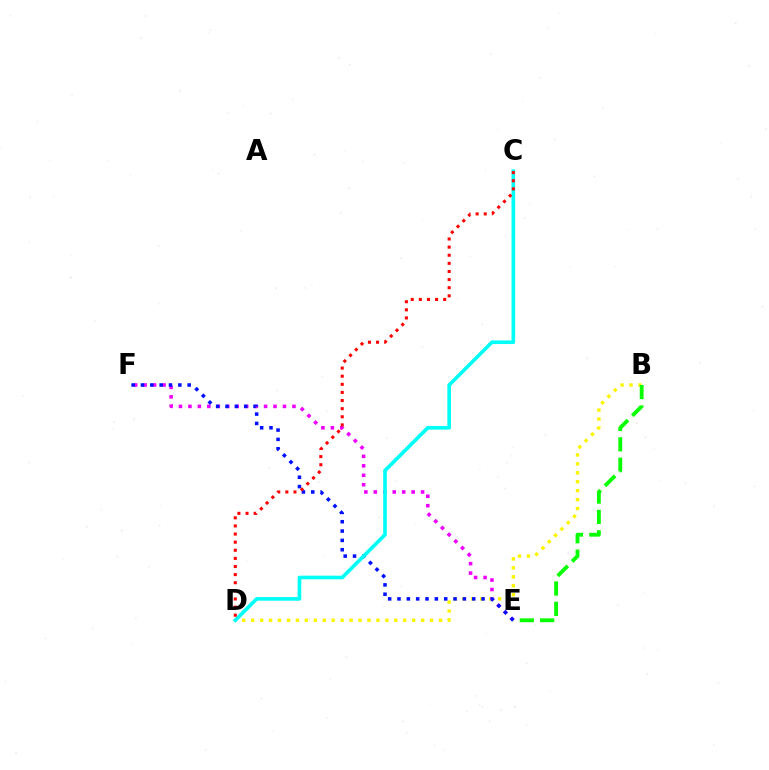{('B', 'D'): [{'color': '#fcf500', 'line_style': 'dotted', 'thickness': 2.43}], ('E', 'F'): [{'color': '#ee00ff', 'line_style': 'dotted', 'thickness': 2.57}, {'color': '#0010ff', 'line_style': 'dotted', 'thickness': 2.54}], ('B', 'E'): [{'color': '#08ff00', 'line_style': 'dashed', 'thickness': 2.77}], ('C', 'D'): [{'color': '#00fff6', 'line_style': 'solid', 'thickness': 2.62}, {'color': '#ff0000', 'line_style': 'dotted', 'thickness': 2.2}]}